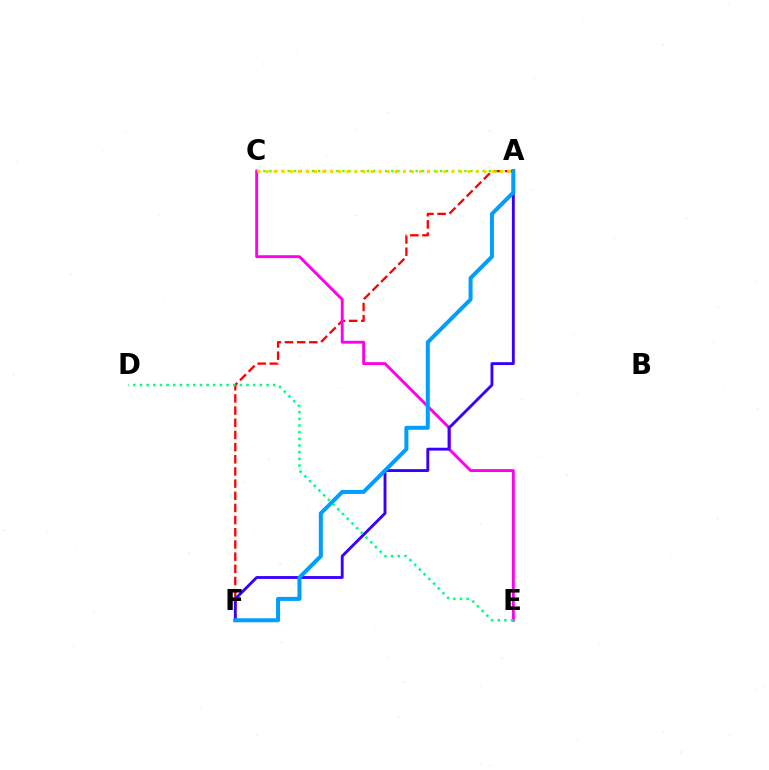{('A', 'F'): [{'color': '#ff0000', 'line_style': 'dashed', 'thickness': 1.65}, {'color': '#3700ff', 'line_style': 'solid', 'thickness': 2.06}, {'color': '#009eff', 'line_style': 'solid', 'thickness': 2.88}], ('C', 'E'): [{'color': '#ff00ed', 'line_style': 'solid', 'thickness': 2.08}], ('A', 'C'): [{'color': '#4fff00', 'line_style': 'dotted', 'thickness': 1.66}, {'color': '#ffd500', 'line_style': 'dotted', 'thickness': 2.19}], ('D', 'E'): [{'color': '#00ff86', 'line_style': 'dotted', 'thickness': 1.81}]}